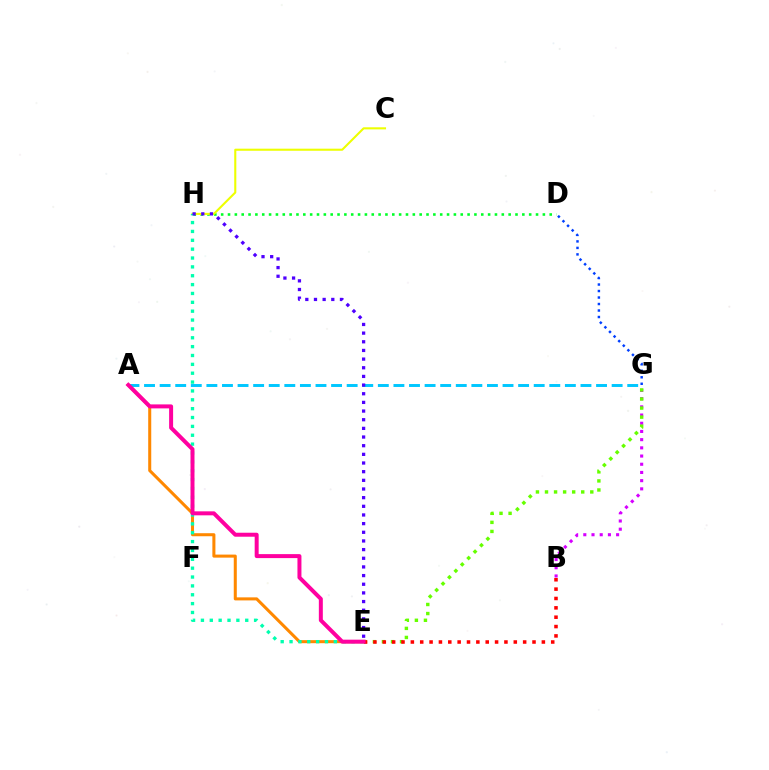{('B', 'G'): [{'color': '#d600ff', 'line_style': 'dotted', 'thickness': 2.23}], ('D', 'H'): [{'color': '#00ff27', 'line_style': 'dotted', 'thickness': 1.86}], ('D', 'G'): [{'color': '#003fff', 'line_style': 'dotted', 'thickness': 1.77}], ('A', 'G'): [{'color': '#00c7ff', 'line_style': 'dashed', 'thickness': 2.12}], ('C', 'H'): [{'color': '#eeff00', 'line_style': 'solid', 'thickness': 1.51}], ('E', 'G'): [{'color': '#66ff00', 'line_style': 'dotted', 'thickness': 2.46}], ('A', 'E'): [{'color': '#ff8800', 'line_style': 'solid', 'thickness': 2.19}, {'color': '#ff00a0', 'line_style': 'solid', 'thickness': 2.87}], ('E', 'H'): [{'color': '#00ffaf', 'line_style': 'dotted', 'thickness': 2.41}, {'color': '#4f00ff', 'line_style': 'dotted', 'thickness': 2.35}], ('B', 'E'): [{'color': '#ff0000', 'line_style': 'dotted', 'thickness': 2.54}]}